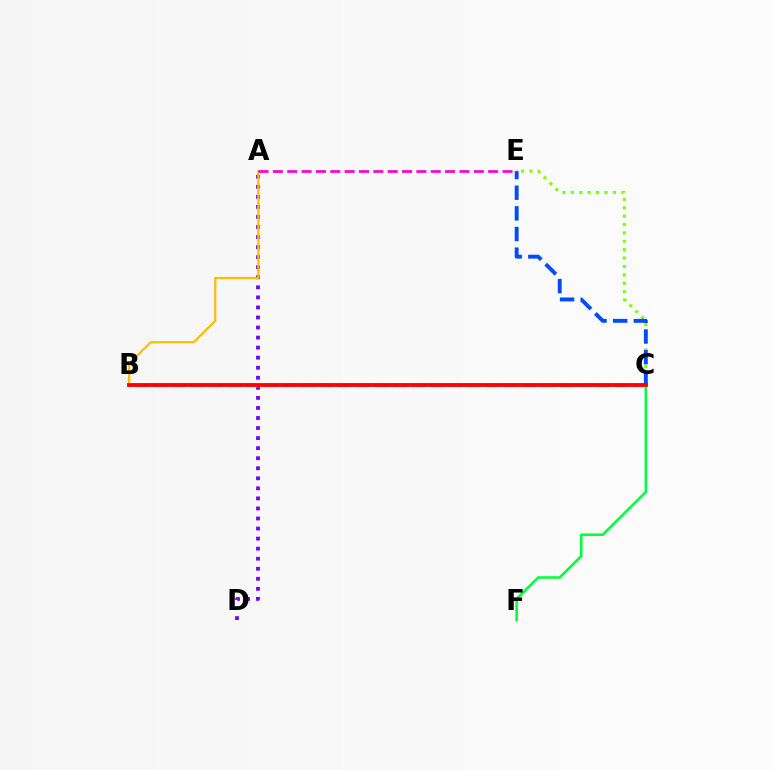{('C', 'F'): [{'color': '#00ff39', 'line_style': 'solid', 'thickness': 1.83}], ('A', 'D'): [{'color': '#7200ff', 'line_style': 'dotted', 'thickness': 2.73}], ('C', 'E'): [{'color': '#84ff00', 'line_style': 'dotted', 'thickness': 2.28}, {'color': '#004bff', 'line_style': 'dashed', 'thickness': 2.81}], ('B', 'C'): [{'color': '#00fff6', 'line_style': 'dashed', 'thickness': 2.51}, {'color': '#ff0000', 'line_style': 'solid', 'thickness': 2.74}], ('A', 'B'): [{'color': '#ffbd00', 'line_style': 'solid', 'thickness': 1.63}], ('A', 'E'): [{'color': '#ff00cf', 'line_style': 'dashed', 'thickness': 1.95}]}